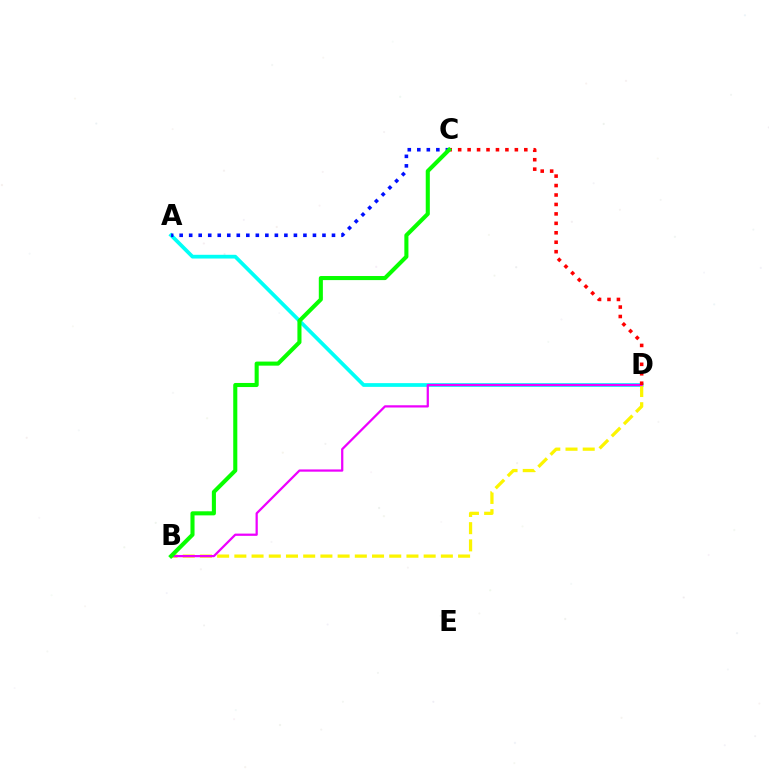{('A', 'D'): [{'color': '#00fff6', 'line_style': 'solid', 'thickness': 2.69}], ('B', 'D'): [{'color': '#fcf500', 'line_style': 'dashed', 'thickness': 2.34}, {'color': '#ee00ff', 'line_style': 'solid', 'thickness': 1.62}], ('C', 'D'): [{'color': '#ff0000', 'line_style': 'dotted', 'thickness': 2.57}], ('A', 'C'): [{'color': '#0010ff', 'line_style': 'dotted', 'thickness': 2.59}], ('B', 'C'): [{'color': '#08ff00', 'line_style': 'solid', 'thickness': 2.94}]}